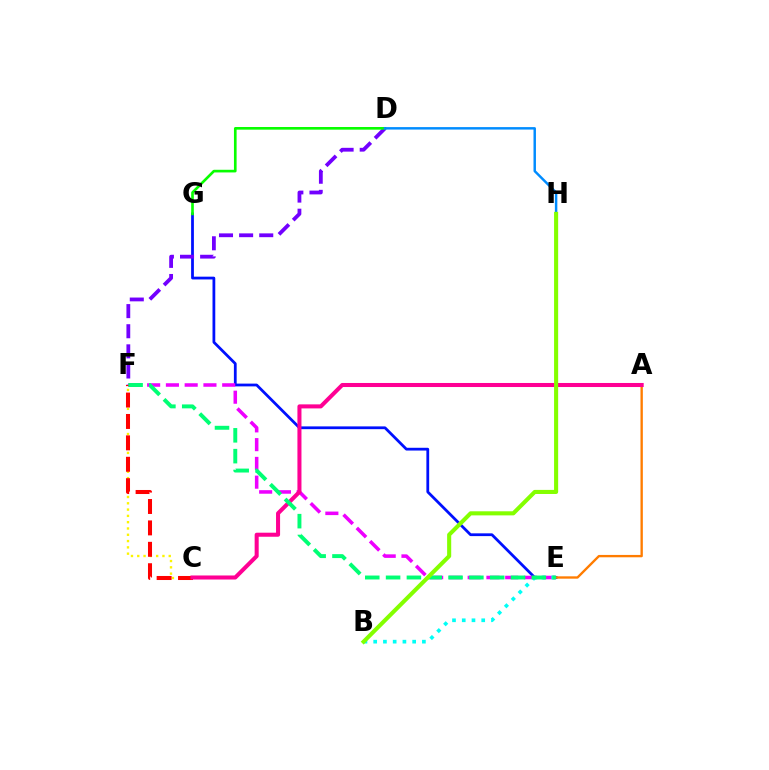{('E', 'G'): [{'color': '#0010ff', 'line_style': 'solid', 'thickness': 1.99}], ('E', 'F'): [{'color': '#ee00ff', 'line_style': 'dashed', 'thickness': 2.55}, {'color': '#00ff74', 'line_style': 'dashed', 'thickness': 2.83}], ('D', 'F'): [{'color': '#7200ff', 'line_style': 'dashed', 'thickness': 2.73}], ('D', 'G'): [{'color': '#08ff00', 'line_style': 'solid', 'thickness': 1.91}], ('C', 'F'): [{'color': '#fcf500', 'line_style': 'dotted', 'thickness': 1.71}, {'color': '#ff0000', 'line_style': 'dashed', 'thickness': 2.91}], ('A', 'E'): [{'color': '#ff7c00', 'line_style': 'solid', 'thickness': 1.69}], ('D', 'H'): [{'color': '#008cff', 'line_style': 'solid', 'thickness': 1.77}], ('B', 'E'): [{'color': '#00fff6', 'line_style': 'dotted', 'thickness': 2.65}], ('A', 'C'): [{'color': '#ff0094', 'line_style': 'solid', 'thickness': 2.91}], ('B', 'H'): [{'color': '#84ff00', 'line_style': 'solid', 'thickness': 2.94}]}